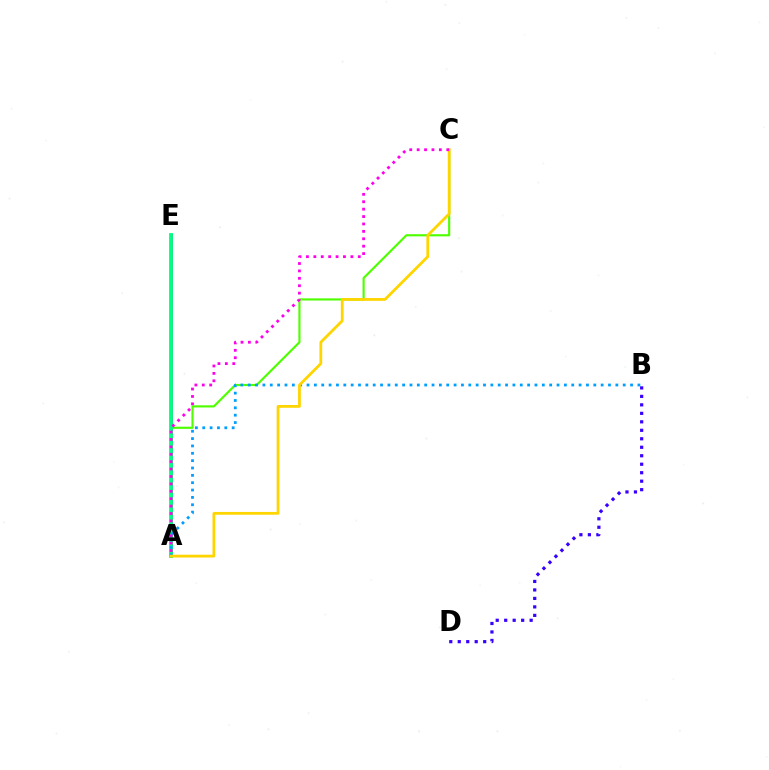{('B', 'D'): [{'color': '#3700ff', 'line_style': 'dotted', 'thickness': 2.3}], ('A', 'C'): [{'color': '#4fff00', 'line_style': 'solid', 'thickness': 1.55}, {'color': '#ffd500', 'line_style': 'solid', 'thickness': 2.0}, {'color': '#ff00ed', 'line_style': 'dotted', 'thickness': 2.01}], ('A', 'E'): [{'color': '#ff0000', 'line_style': 'solid', 'thickness': 1.89}, {'color': '#00ff86', 'line_style': 'solid', 'thickness': 2.75}], ('A', 'B'): [{'color': '#009eff', 'line_style': 'dotted', 'thickness': 2.0}]}